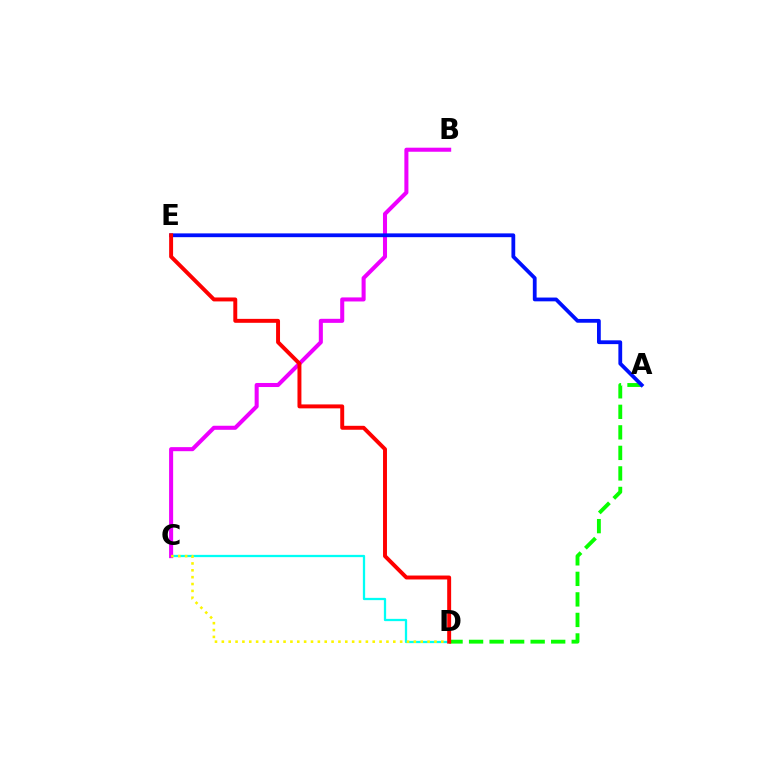{('C', 'D'): [{'color': '#00fff6', 'line_style': 'solid', 'thickness': 1.64}, {'color': '#fcf500', 'line_style': 'dotted', 'thickness': 1.86}], ('B', 'C'): [{'color': '#ee00ff', 'line_style': 'solid', 'thickness': 2.92}], ('A', 'D'): [{'color': '#08ff00', 'line_style': 'dashed', 'thickness': 2.79}], ('A', 'E'): [{'color': '#0010ff', 'line_style': 'solid', 'thickness': 2.73}], ('D', 'E'): [{'color': '#ff0000', 'line_style': 'solid', 'thickness': 2.84}]}